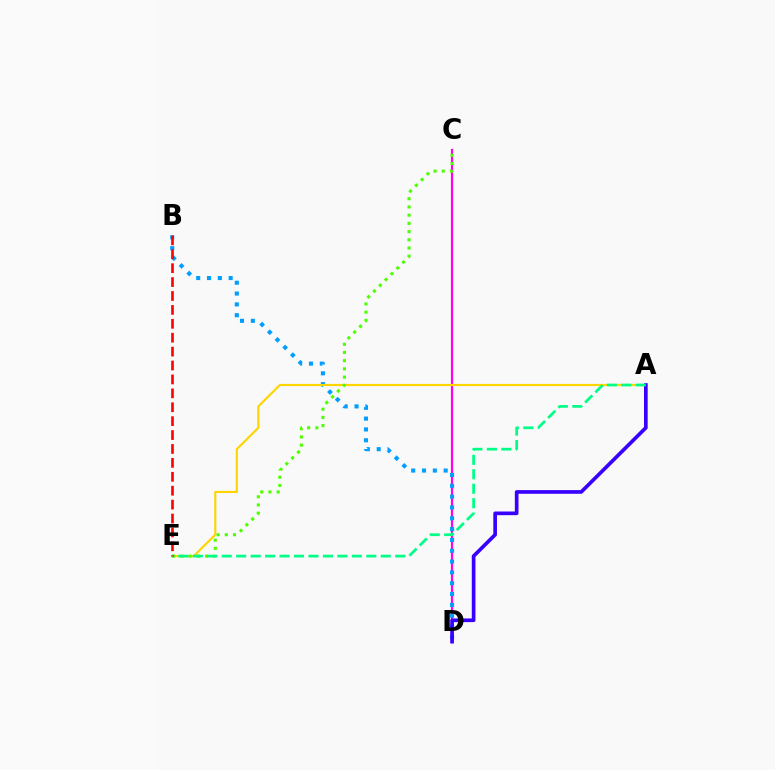{('C', 'D'): [{'color': '#ff00ed', 'line_style': 'solid', 'thickness': 1.56}], ('B', 'D'): [{'color': '#009eff', 'line_style': 'dotted', 'thickness': 2.94}], ('A', 'E'): [{'color': '#ffd500', 'line_style': 'solid', 'thickness': 1.54}, {'color': '#00ff86', 'line_style': 'dashed', 'thickness': 1.96}], ('A', 'D'): [{'color': '#3700ff', 'line_style': 'solid', 'thickness': 2.64}], ('C', 'E'): [{'color': '#4fff00', 'line_style': 'dotted', 'thickness': 2.23}], ('B', 'E'): [{'color': '#ff0000', 'line_style': 'dashed', 'thickness': 1.89}]}